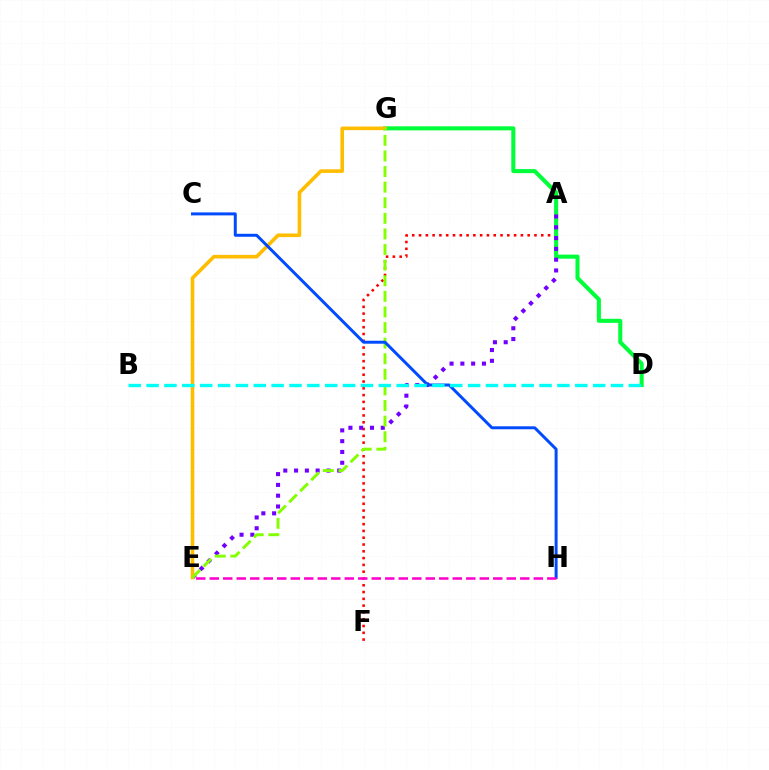{('A', 'F'): [{'color': '#ff0000', 'line_style': 'dotted', 'thickness': 1.85}], ('D', 'G'): [{'color': '#00ff39', 'line_style': 'solid', 'thickness': 2.92}], ('A', 'E'): [{'color': '#7200ff', 'line_style': 'dotted', 'thickness': 2.93}], ('E', 'G'): [{'color': '#ffbd00', 'line_style': 'solid', 'thickness': 2.6}, {'color': '#84ff00', 'line_style': 'dashed', 'thickness': 2.12}], ('C', 'H'): [{'color': '#004bff', 'line_style': 'solid', 'thickness': 2.14}], ('B', 'D'): [{'color': '#00fff6', 'line_style': 'dashed', 'thickness': 2.43}], ('E', 'H'): [{'color': '#ff00cf', 'line_style': 'dashed', 'thickness': 1.83}]}